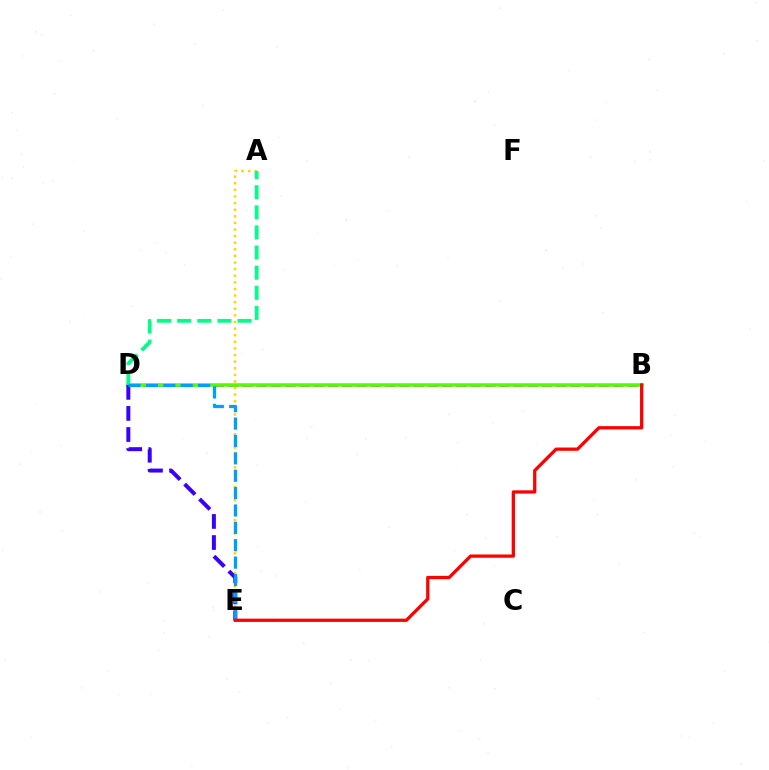{('B', 'D'): [{'color': '#ff00ed', 'line_style': 'dashed', 'thickness': 1.94}, {'color': '#4fff00', 'line_style': 'solid', 'thickness': 2.54}], ('A', 'E'): [{'color': '#ffd500', 'line_style': 'dotted', 'thickness': 1.79}], ('A', 'D'): [{'color': '#00ff86', 'line_style': 'dashed', 'thickness': 2.73}], ('D', 'E'): [{'color': '#3700ff', 'line_style': 'dashed', 'thickness': 2.86}, {'color': '#009eff', 'line_style': 'dashed', 'thickness': 2.36}], ('B', 'E'): [{'color': '#ff0000', 'line_style': 'solid', 'thickness': 2.35}]}